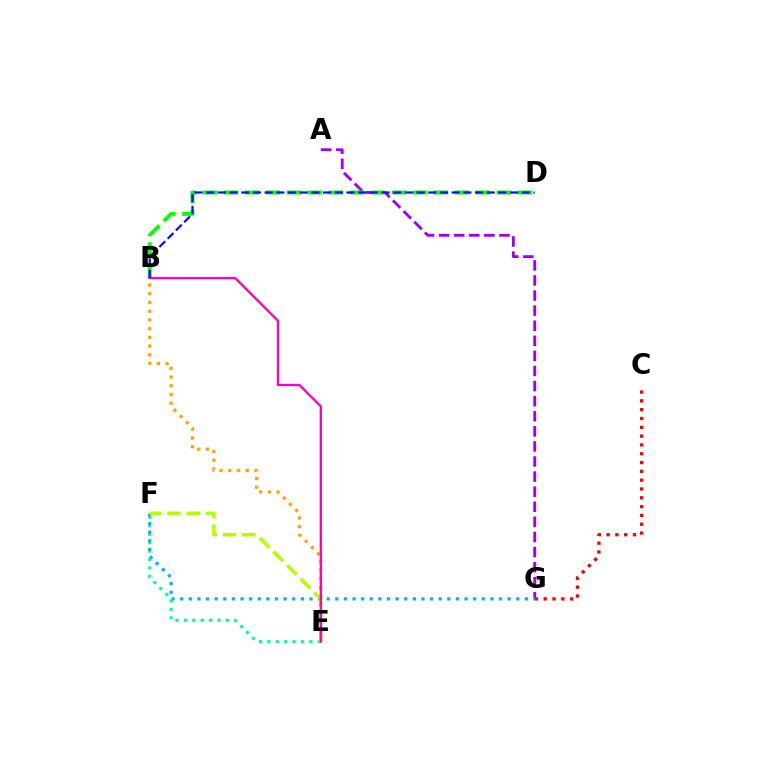{('C', 'G'): [{'color': '#ff0000', 'line_style': 'dotted', 'thickness': 2.39}], ('B', 'E'): [{'color': '#ffa500', 'line_style': 'dotted', 'thickness': 2.37}, {'color': '#ff00bd', 'line_style': 'solid', 'thickness': 1.68}], ('E', 'F'): [{'color': '#00ff9d', 'line_style': 'dotted', 'thickness': 2.28}, {'color': '#b3ff00', 'line_style': 'dashed', 'thickness': 2.61}], ('A', 'G'): [{'color': '#9b00ff', 'line_style': 'dashed', 'thickness': 2.05}], ('F', 'G'): [{'color': '#00b5ff', 'line_style': 'dotted', 'thickness': 2.34}], ('B', 'D'): [{'color': '#08ff00', 'line_style': 'dashed', 'thickness': 2.85}, {'color': '#0010ff', 'line_style': 'dashed', 'thickness': 1.59}]}